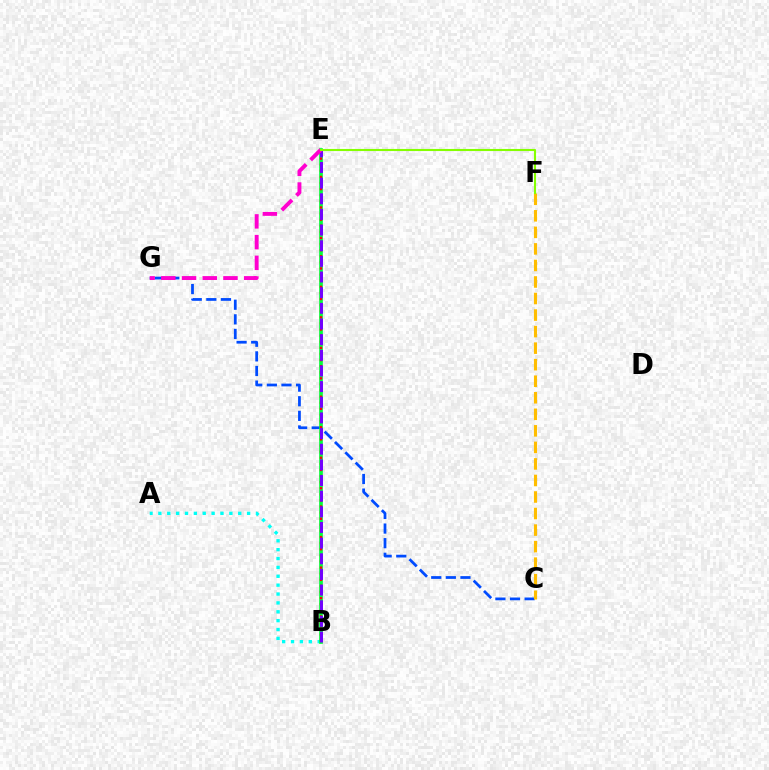{('A', 'B'): [{'color': '#00fff6', 'line_style': 'dotted', 'thickness': 2.41}], ('C', 'G'): [{'color': '#004bff', 'line_style': 'dashed', 'thickness': 1.98}], ('B', 'E'): [{'color': '#00ff39', 'line_style': 'solid', 'thickness': 2.64}, {'color': '#ff0000', 'line_style': 'dotted', 'thickness': 1.66}, {'color': '#7200ff', 'line_style': 'dashed', 'thickness': 2.13}], ('C', 'F'): [{'color': '#ffbd00', 'line_style': 'dashed', 'thickness': 2.25}], ('E', 'G'): [{'color': '#ff00cf', 'line_style': 'dashed', 'thickness': 2.81}], ('E', 'F'): [{'color': '#84ff00', 'line_style': 'solid', 'thickness': 1.51}]}